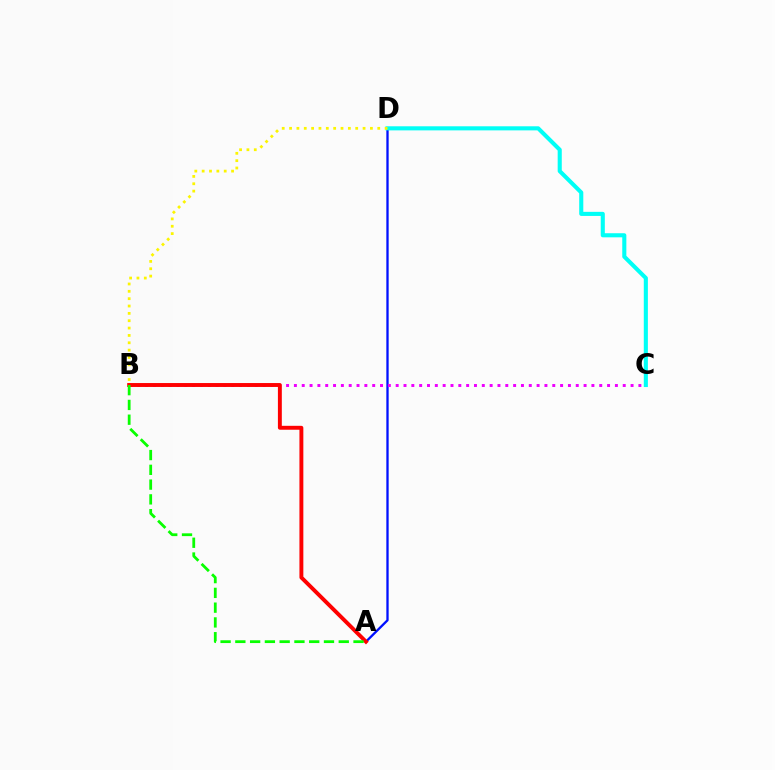{('A', 'D'): [{'color': '#0010ff', 'line_style': 'solid', 'thickness': 1.66}], ('B', 'C'): [{'color': '#ee00ff', 'line_style': 'dotted', 'thickness': 2.13}], ('C', 'D'): [{'color': '#00fff6', 'line_style': 'solid', 'thickness': 2.94}], ('B', 'D'): [{'color': '#fcf500', 'line_style': 'dotted', 'thickness': 2.0}], ('A', 'B'): [{'color': '#ff0000', 'line_style': 'solid', 'thickness': 2.82}, {'color': '#08ff00', 'line_style': 'dashed', 'thickness': 2.01}]}